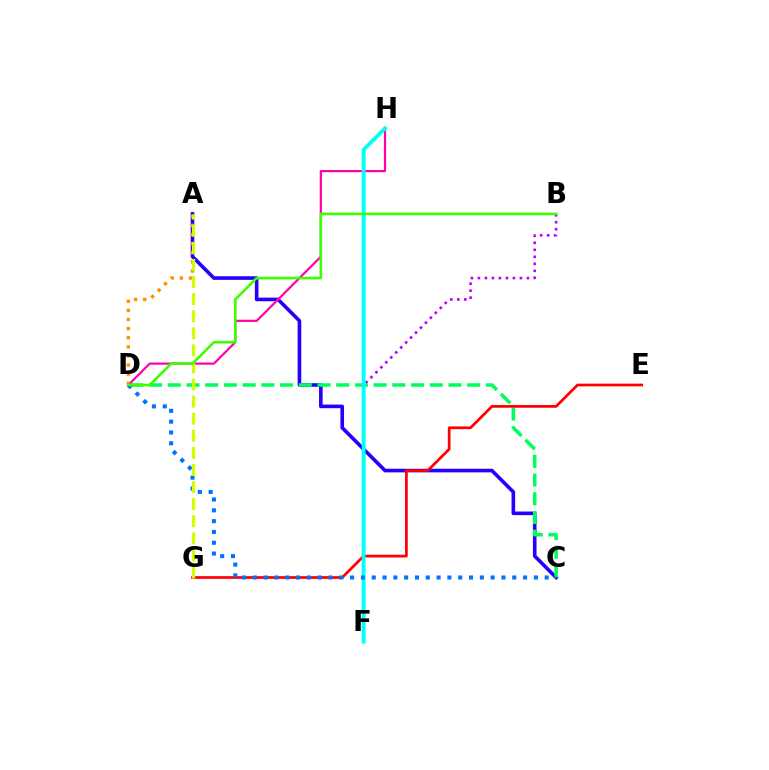{('B', 'F'): [{'color': '#b900ff', 'line_style': 'dotted', 'thickness': 1.9}], ('A', 'C'): [{'color': '#2500ff', 'line_style': 'solid', 'thickness': 2.61}], ('C', 'D'): [{'color': '#00ff5c', 'line_style': 'dashed', 'thickness': 2.54}, {'color': '#0074ff', 'line_style': 'dotted', 'thickness': 2.94}], ('E', 'G'): [{'color': '#ff0000', 'line_style': 'solid', 'thickness': 1.96}], ('D', 'H'): [{'color': '#ff00ac', 'line_style': 'solid', 'thickness': 1.59}], ('F', 'H'): [{'color': '#00fff6', 'line_style': 'solid', 'thickness': 2.77}], ('A', 'D'): [{'color': '#ff9400', 'line_style': 'dotted', 'thickness': 2.47}], ('A', 'G'): [{'color': '#d1ff00', 'line_style': 'dashed', 'thickness': 2.32}], ('B', 'D'): [{'color': '#3dff00', 'line_style': 'solid', 'thickness': 1.88}]}